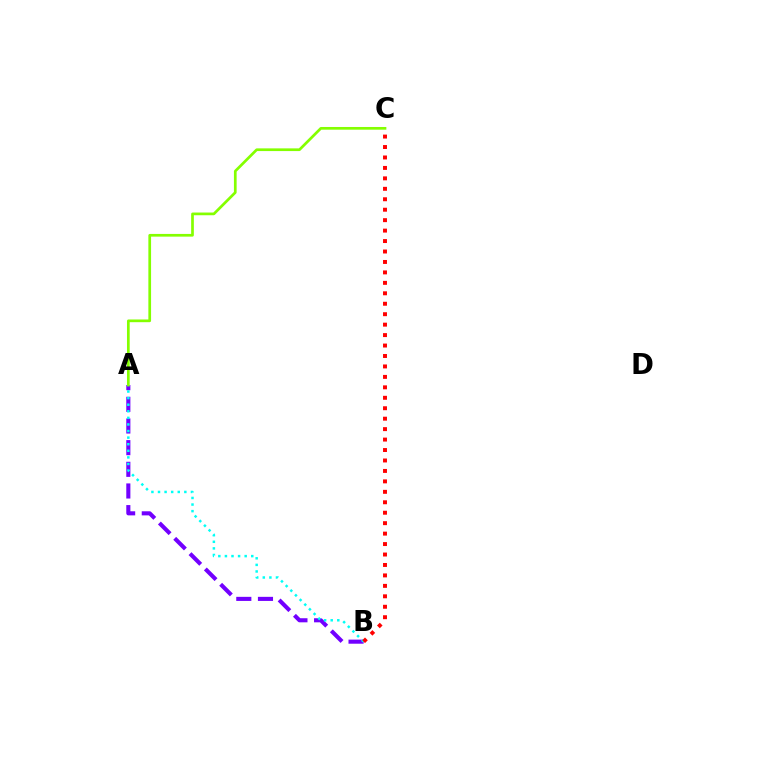{('A', 'B'): [{'color': '#7200ff', 'line_style': 'dashed', 'thickness': 2.94}, {'color': '#00fff6', 'line_style': 'dotted', 'thickness': 1.79}], ('B', 'C'): [{'color': '#ff0000', 'line_style': 'dotted', 'thickness': 2.84}], ('A', 'C'): [{'color': '#84ff00', 'line_style': 'solid', 'thickness': 1.95}]}